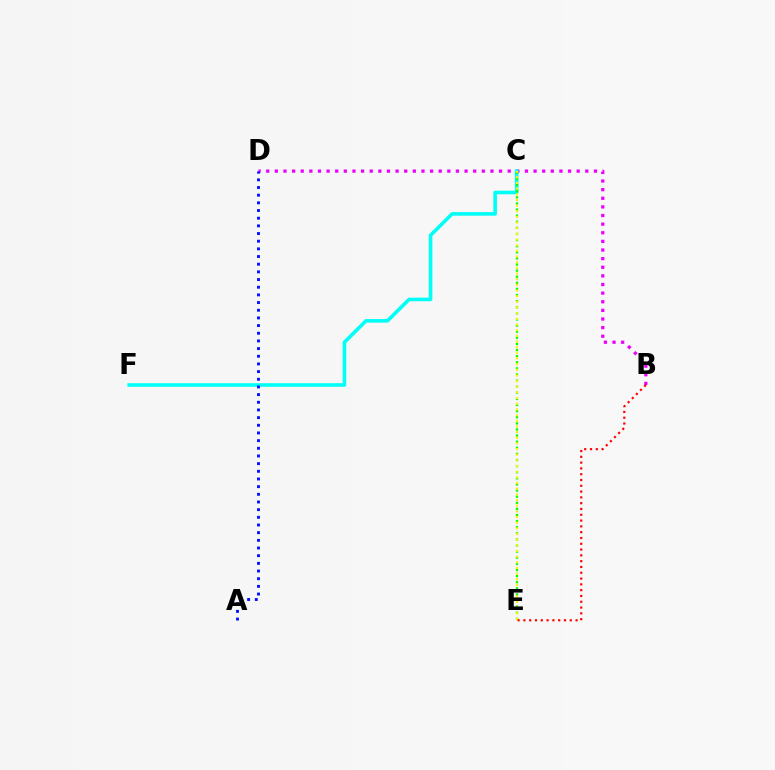{('B', 'D'): [{'color': '#ee00ff', 'line_style': 'dotted', 'thickness': 2.34}], ('C', 'F'): [{'color': '#00fff6', 'line_style': 'solid', 'thickness': 2.59}], ('C', 'E'): [{'color': '#08ff00', 'line_style': 'dotted', 'thickness': 1.66}, {'color': '#fcf500', 'line_style': 'dotted', 'thickness': 1.54}], ('A', 'D'): [{'color': '#0010ff', 'line_style': 'dotted', 'thickness': 2.08}], ('B', 'E'): [{'color': '#ff0000', 'line_style': 'dotted', 'thickness': 1.58}]}